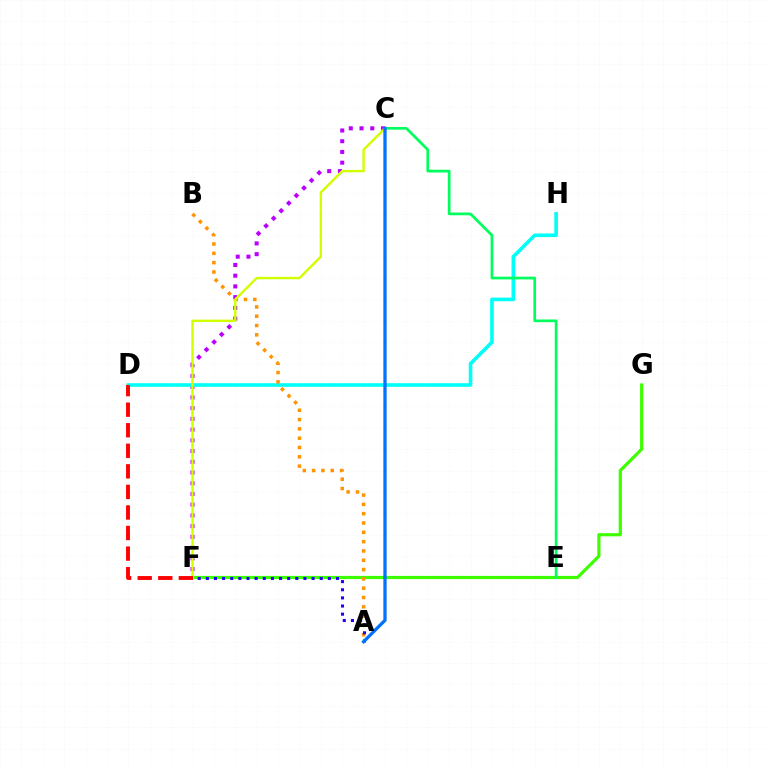{('F', 'G'): [{'color': '#3dff00', 'line_style': 'solid', 'thickness': 2.29}], ('C', 'F'): [{'color': '#b900ff', 'line_style': 'dotted', 'thickness': 2.91}, {'color': '#d1ff00', 'line_style': 'solid', 'thickness': 1.73}], ('D', 'H'): [{'color': '#00fff6', 'line_style': 'solid', 'thickness': 2.61}], ('A', 'B'): [{'color': '#ff9400', 'line_style': 'dotted', 'thickness': 2.53}], ('A', 'F'): [{'color': '#2500ff', 'line_style': 'dotted', 'thickness': 2.21}], ('D', 'F'): [{'color': '#ff0000', 'line_style': 'dashed', 'thickness': 2.79}], ('C', 'E'): [{'color': '#00ff5c', 'line_style': 'solid', 'thickness': 1.96}], ('A', 'C'): [{'color': '#ff00ac', 'line_style': 'solid', 'thickness': 1.55}, {'color': '#0074ff', 'line_style': 'solid', 'thickness': 2.34}]}